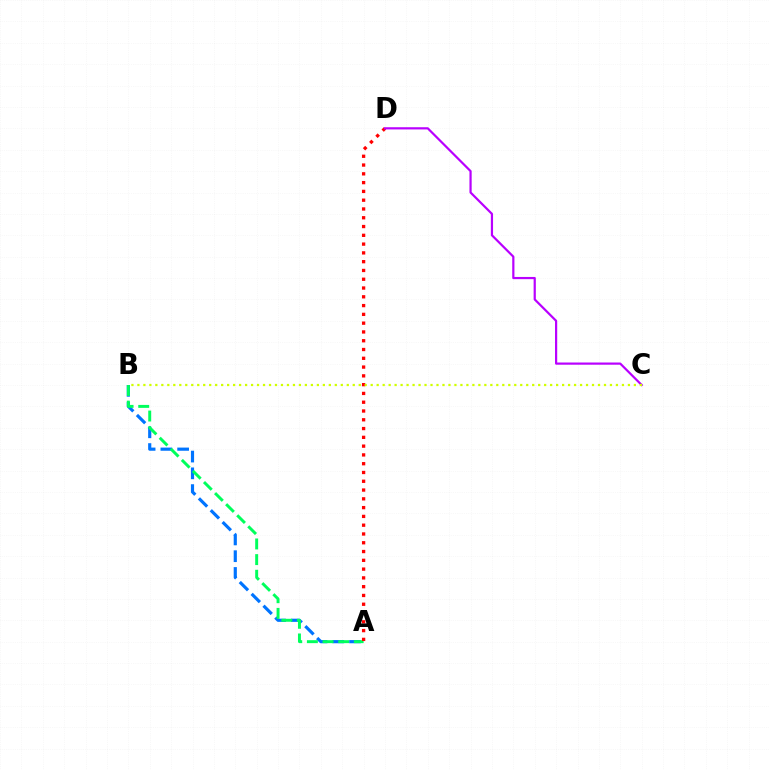{('A', 'B'): [{'color': '#0074ff', 'line_style': 'dashed', 'thickness': 2.28}, {'color': '#00ff5c', 'line_style': 'dashed', 'thickness': 2.13}], ('A', 'D'): [{'color': '#ff0000', 'line_style': 'dotted', 'thickness': 2.39}], ('C', 'D'): [{'color': '#b900ff', 'line_style': 'solid', 'thickness': 1.59}], ('B', 'C'): [{'color': '#d1ff00', 'line_style': 'dotted', 'thickness': 1.63}]}